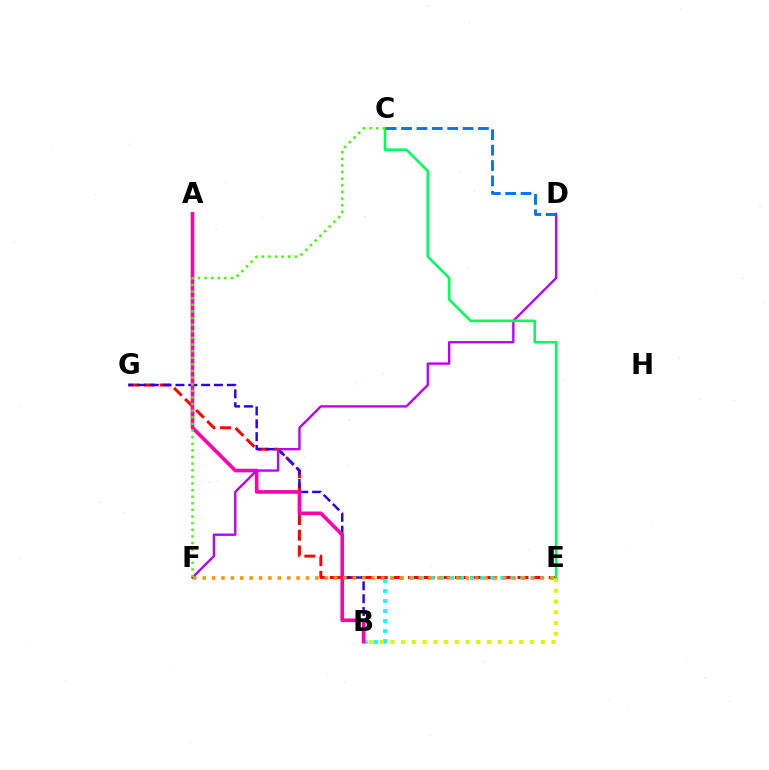{('E', 'G'): [{'color': '#ff0000', 'line_style': 'dashed', 'thickness': 2.12}], ('B', 'G'): [{'color': '#2500ff', 'line_style': 'dashed', 'thickness': 1.74}], ('B', 'E'): [{'color': '#00fff6', 'line_style': 'dotted', 'thickness': 2.72}, {'color': '#d1ff00', 'line_style': 'dotted', 'thickness': 2.92}], ('A', 'B'): [{'color': '#ff00ac', 'line_style': 'solid', 'thickness': 2.61}], ('D', 'F'): [{'color': '#b900ff', 'line_style': 'solid', 'thickness': 1.7}], ('C', 'E'): [{'color': '#00ff5c', 'line_style': 'solid', 'thickness': 1.86}], ('C', 'F'): [{'color': '#3dff00', 'line_style': 'dotted', 'thickness': 1.8}], ('E', 'F'): [{'color': '#ff9400', 'line_style': 'dotted', 'thickness': 2.55}], ('C', 'D'): [{'color': '#0074ff', 'line_style': 'dashed', 'thickness': 2.09}]}